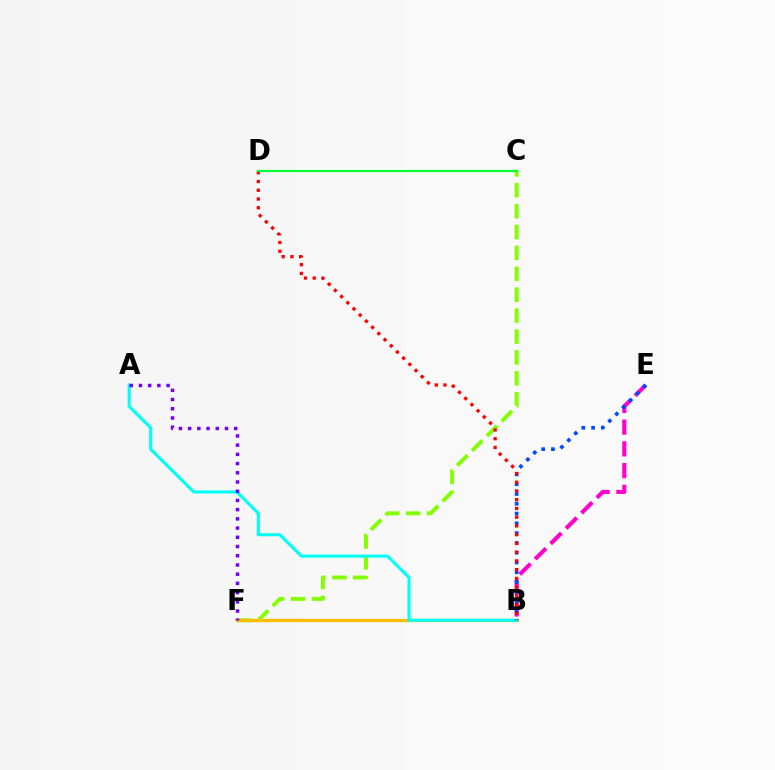{('C', 'F'): [{'color': '#84ff00', 'line_style': 'dashed', 'thickness': 2.84}], ('B', 'E'): [{'color': '#ff00cf', 'line_style': 'dashed', 'thickness': 2.95}, {'color': '#004bff', 'line_style': 'dotted', 'thickness': 2.66}], ('B', 'F'): [{'color': '#ffbd00', 'line_style': 'solid', 'thickness': 2.36}], ('A', 'B'): [{'color': '#00fff6', 'line_style': 'solid', 'thickness': 2.24}], ('B', 'D'): [{'color': '#ff0000', 'line_style': 'dotted', 'thickness': 2.38}], ('A', 'F'): [{'color': '#7200ff', 'line_style': 'dotted', 'thickness': 2.5}], ('C', 'D'): [{'color': '#00ff39', 'line_style': 'solid', 'thickness': 1.58}]}